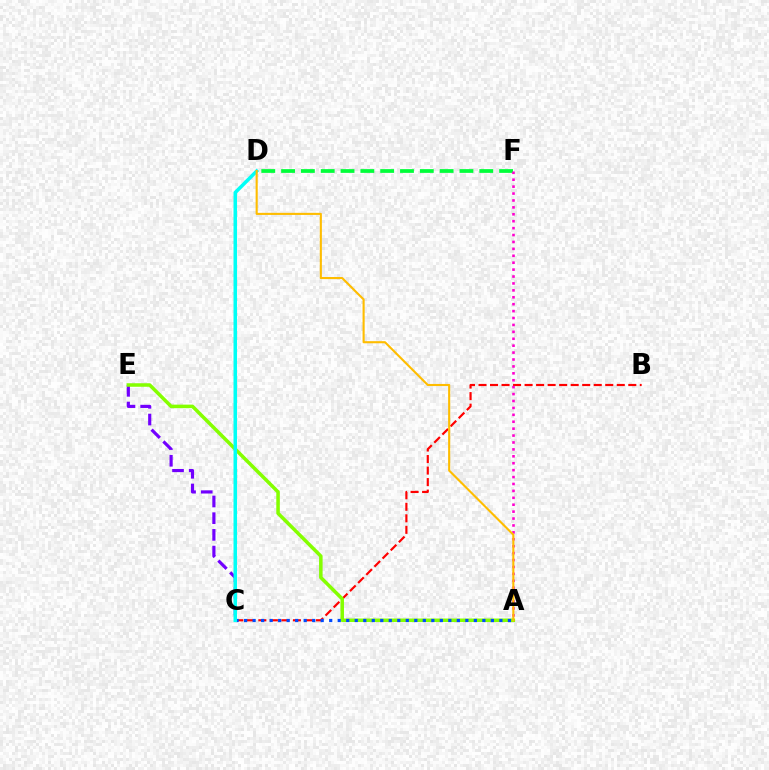{('B', 'C'): [{'color': '#ff0000', 'line_style': 'dashed', 'thickness': 1.57}], ('D', 'F'): [{'color': '#00ff39', 'line_style': 'dashed', 'thickness': 2.69}], ('C', 'E'): [{'color': '#7200ff', 'line_style': 'dashed', 'thickness': 2.27}], ('A', 'E'): [{'color': '#84ff00', 'line_style': 'solid', 'thickness': 2.53}], ('A', 'C'): [{'color': '#004bff', 'line_style': 'dotted', 'thickness': 2.31}], ('C', 'D'): [{'color': '#00fff6', 'line_style': 'solid', 'thickness': 2.54}], ('A', 'F'): [{'color': '#ff00cf', 'line_style': 'dotted', 'thickness': 1.88}], ('A', 'D'): [{'color': '#ffbd00', 'line_style': 'solid', 'thickness': 1.51}]}